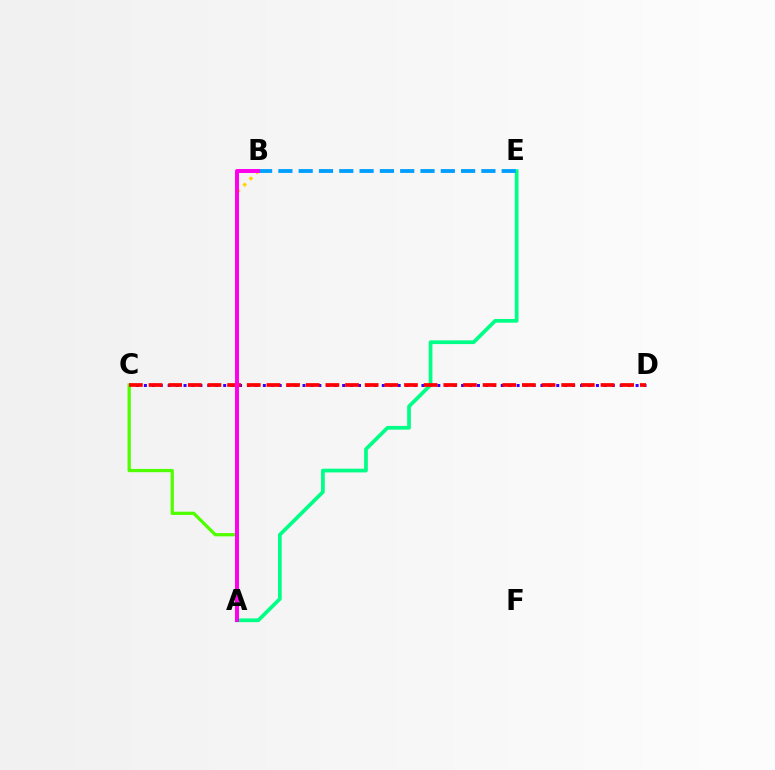{('C', 'D'): [{'color': '#3700ff', 'line_style': 'dotted', 'thickness': 2.15}, {'color': '#ff0000', 'line_style': 'dashed', 'thickness': 2.67}], ('A', 'B'): [{'color': '#ffd500', 'line_style': 'dotted', 'thickness': 2.39}, {'color': '#ff00ed', 'line_style': 'solid', 'thickness': 2.86}], ('A', 'E'): [{'color': '#00ff86', 'line_style': 'solid', 'thickness': 2.68}], ('B', 'E'): [{'color': '#009eff', 'line_style': 'dashed', 'thickness': 2.76}], ('A', 'C'): [{'color': '#4fff00', 'line_style': 'solid', 'thickness': 2.34}]}